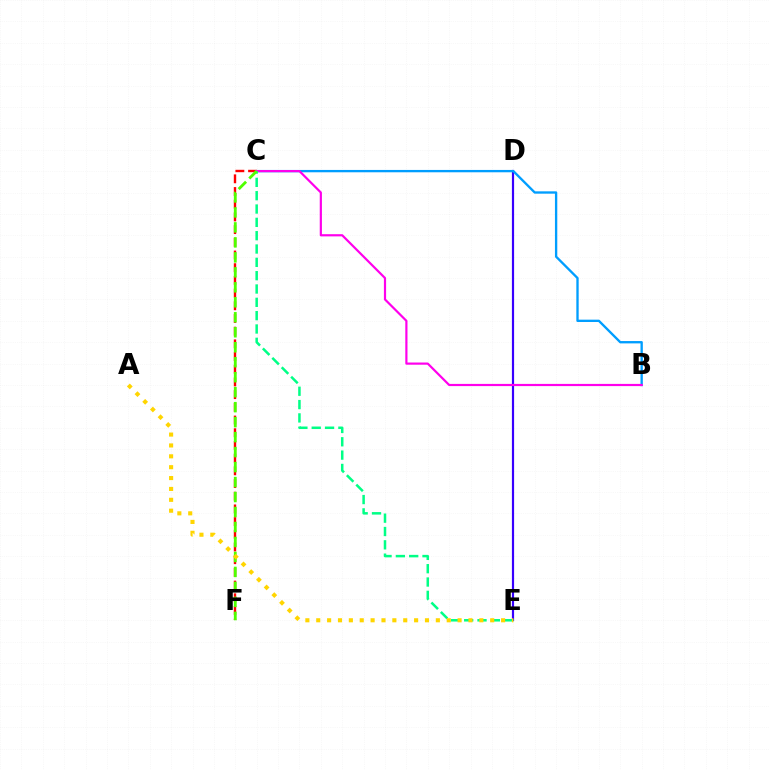{('D', 'E'): [{'color': '#3700ff', 'line_style': 'solid', 'thickness': 1.57}], ('C', 'F'): [{'color': '#ff0000', 'line_style': 'dashed', 'thickness': 1.72}, {'color': '#4fff00', 'line_style': 'dashed', 'thickness': 2.04}], ('B', 'C'): [{'color': '#009eff', 'line_style': 'solid', 'thickness': 1.68}, {'color': '#ff00ed', 'line_style': 'solid', 'thickness': 1.58}], ('C', 'E'): [{'color': '#00ff86', 'line_style': 'dashed', 'thickness': 1.81}], ('A', 'E'): [{'color': '#ffd500', 'line_style': 'dotted', 'thickness': 2.95}]}